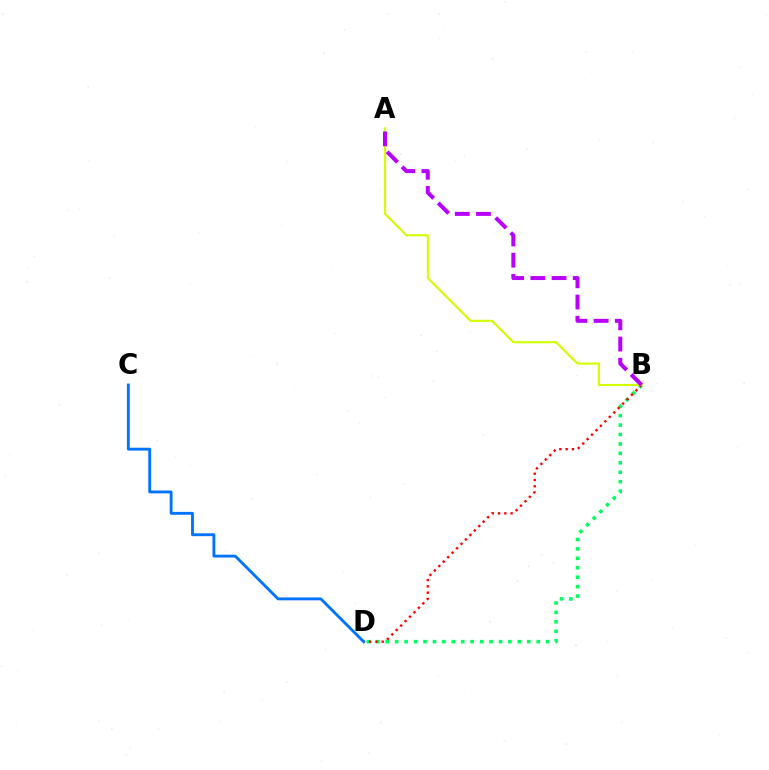{('B', 'D'): [{'color': '#00ff5c', 'line_style': 'dotted', 'thickness': 2.56}, {'color': '#ff0000', 'line_style': 'dotted', 'thickness': 1.71}], ('A', 'B'): [{'color': '#d1ff00', 'line_style': 'solid', 'thickness': 1.53}, {'color': '#b900ff', 'line_style': 'dashed', 'thickness': 2.88}], ('C', 'D'): [{'color': '#0074ff', 'line_style': 'solid', 'thickness': 2.06}]}